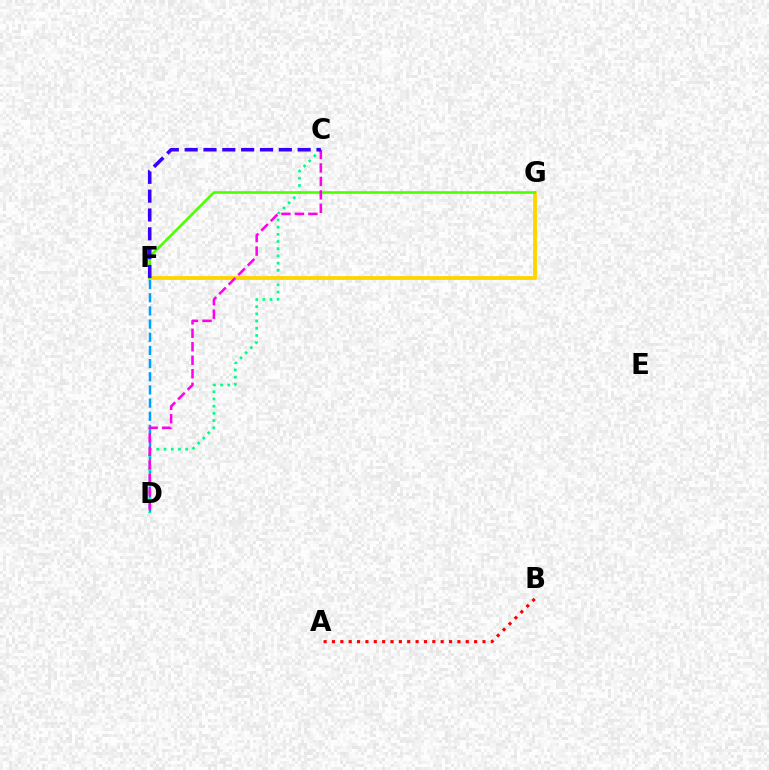{('A', 'B'): [{'color': '#ff0000', 'line_style': 'dotted', 'thickness': 2.27}], ('D', 'F'): [{'color': '#009eff', 'line_style': 'dashed', 'thickness': 1.79}], ('C', 'D'): [{'color': '#00ff86', 'line_style': 'dotted', 'thickness': 1.96}, {'color': '#ff00ed', 'line_style': 'dashed', 'thickness': 1.83}], ('F', 'G'): [{'color': '#ffd500', 'line_style': 'solid', 'thickness': 2.76}, {'color': '#4fff00', 'line_style': 'solid', 'thickness': 1.87}], ('C', 'F'): [{'color': '#3700ff', 'line_style': 'dashed', 'thickness': 2.56}]}